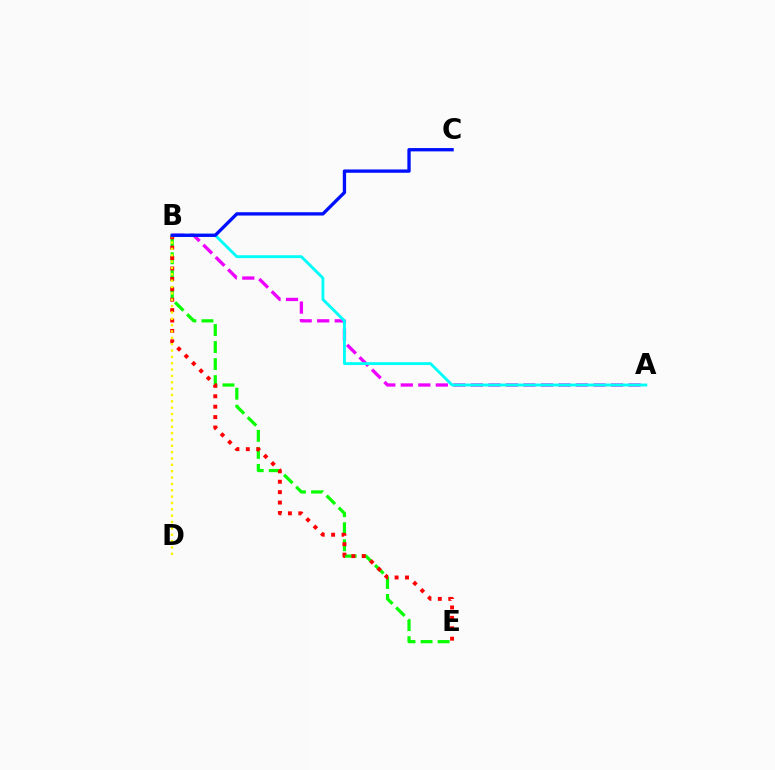{('B', 'E'): [{'color': '#08ff00', 'line_style': 'dashed', 'thickness': 2.31}, {'color': '#ff0000', 'line_style': 'dotted', 'thickness': 2.83}], ('A', 'B'): [{'color': '#ee00ff', 'line_style': 'dashed', 'thickness': 2.38}, {'color': '#00fff6', 'line_style': 'solid', 'thickness': 2.07}], ('B', 'D'): [{'color': '#fcf500', 'line_style': 'dotted', 'thickness': 1.73}], ('B', 'C'): [{'color': '#0010ff', 'line_style': 'solid', 'thickness': 2.39}]}